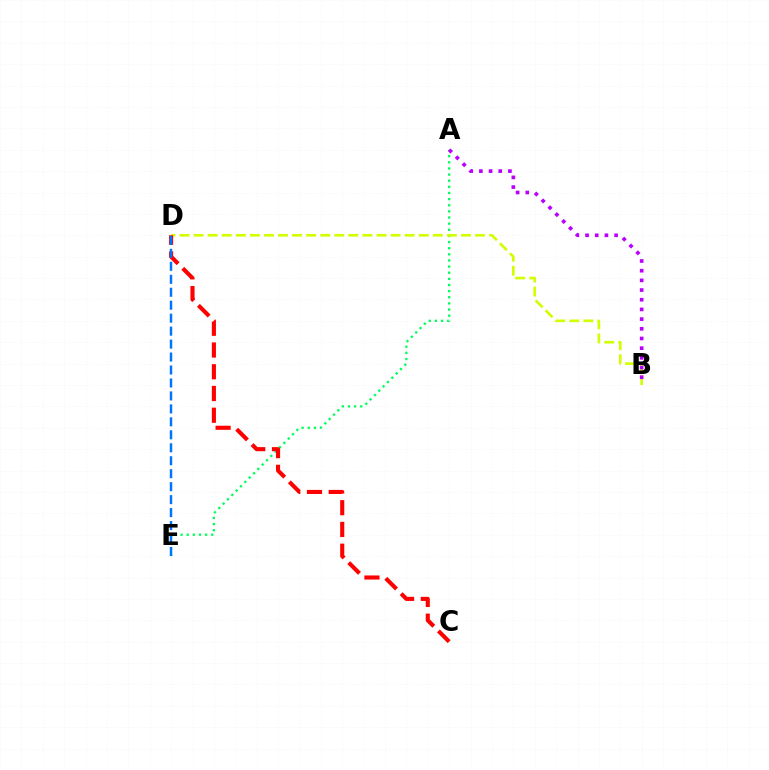{('A', 'E'): [{'color': '#00ff5c', 'line_style': 'dotted', 'thickness': 1.67}], ('B', 'D'): [{'color': '#d1ff00', 'line_style': 'dashed', 'thickness': 1.91}], ('C', 'D'): [{'color': '#ff0000', 'line_style': 'dashed', 'thickness': 2.95}], ('A', 'B'): [{'color': '#b900ff', 'line_style': 'dotted', 'thickness': 2.63}], ('D', 'E'): [{'color': '#0074ff', 'line_style': 'dashed', 'thickness': 1.76}]}